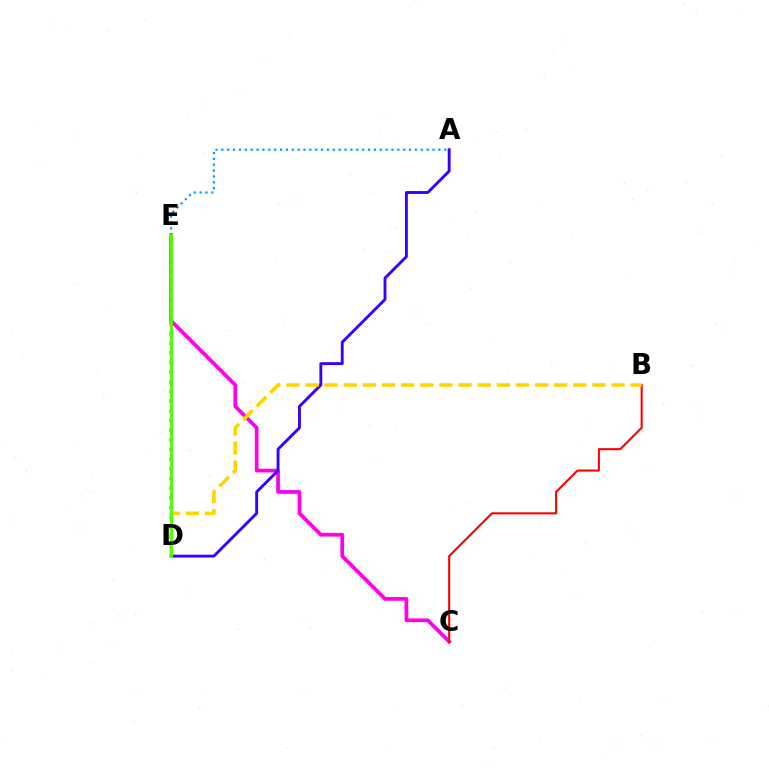{('C', 'E'): [{'color': '#ff00ed', 'line_style': 'solid', 'thickness': 2.67}], ('B', 'C'): [{'color': '#ff0000', 'line_style': 'solid', 'thickness': 1.51}], ('D', 'E'): [{'color': '#00ff86', 'line_style': 'dotted', 'thickness': 2.63}, {'color': '#4fff00', 'line_style': 'solid', 'thickness': 2.07}], ('A', 'E'): [{'color': '#009eff', 'line_style': 'dotted', 'thickness': 1.59}], ('A', 'D'): [{'color': '#3700ff', 'line_style': 'solid', 'thickness': 2.08}], ('B', 'D'): [{'color': '#ffd500', 'line_style': 'dashed', 'thickness': 2.6}]}